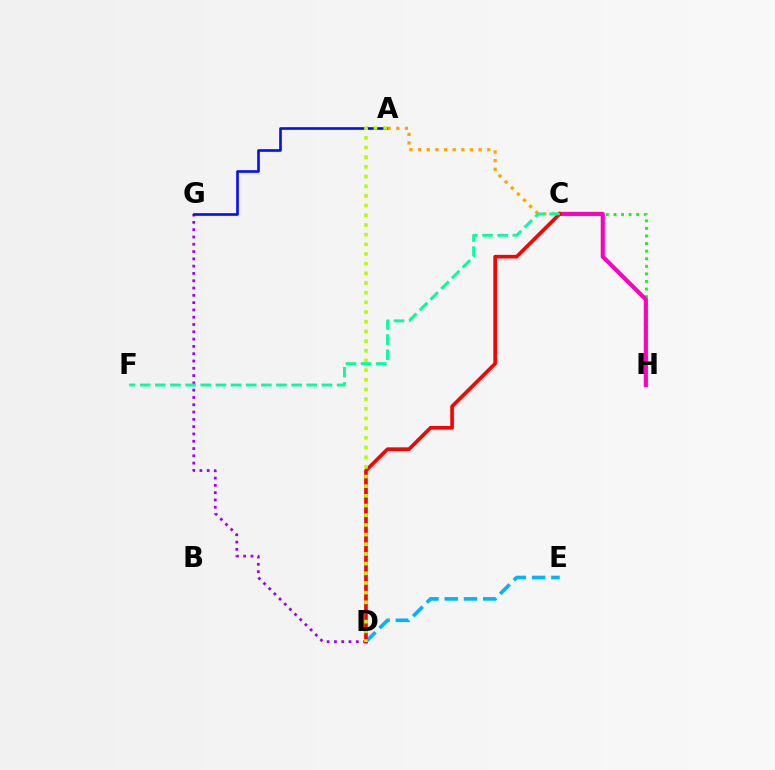{('D', 'G'): [{'color': '#9b00ff', 'line_style': 'dotted', 'thickness': 1.98}], ('C', 'H'): [{'color': '#08ff00', 'line_style': 'dotted', 'thickness': 2.06}, {'color': '#ff00bd', 'line_style': 'solid', 'thickness': 2.97}], ('A', 'G'): [{'color': '#0010ff', 'line_style': 'solid', 'thickness': 1.9}], ('D', 'E'): [{'color': '#00b5ff', 'line_style': 'dashed', 'thickness': 2.61}], ('C', 'D'): [{'color': '#ff0000', 'line_style': 'solid', 'thickness': 2.63}], ('A', 'C'): [{'color': '#ffa500', 'line_style': 'dotted', 'thickness': 2.35}], ('A', 'D'): [{'color': '#b3ff00', 'line_style': 'dotted', 'thickness': 2.63}], ('C', 'F'): [{'color': '#00ff9d', 'line_style': 'dashed', 'thickness': 2.06}]}